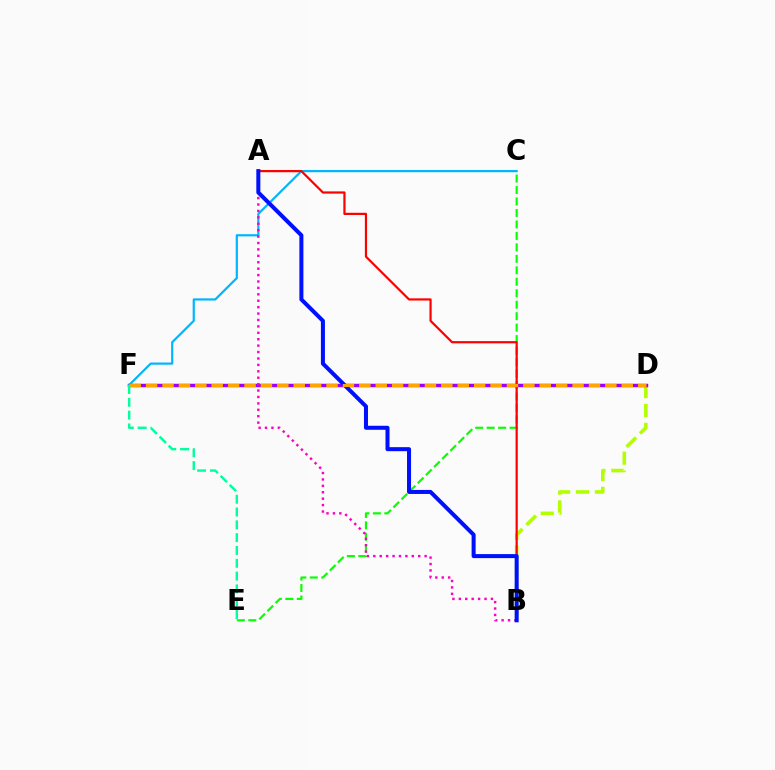{('B', 'D'): [{'color': '#b3ff00', 'line_style': 'dashed', 'thickness': 2.57}], ('D', 'F'): [{'color': '#9b00ff', 'line_style': 'solid', 'thickness': 2.49}, {'color': '#ffa500', 'line_style': 'dashed', 'thickness': 2.23}], ('C', 'F'): [{'color': '#00b5ff', 'line_style': 'solid', 'thickness': 1.58}], ('C', 'E'): [{'color': '#08ff00', 'line_style': 'dashed', 'thickness': 1.56}], ('A', 'B'): [{'color': '#ff00bd', 'line_style': 'dotted', 'thickness': 1.74}, {'color': '#ff0000', 'line_style': 'solid', 'thickness': 1.59}, {'color': '#0010ff', 'line_style': 'solid', 'thickness': 2.9}], ('E', 'F'): [{'color': '#00ff9d', 'line_style': 'dashed', 'thickness': 1.74}]}